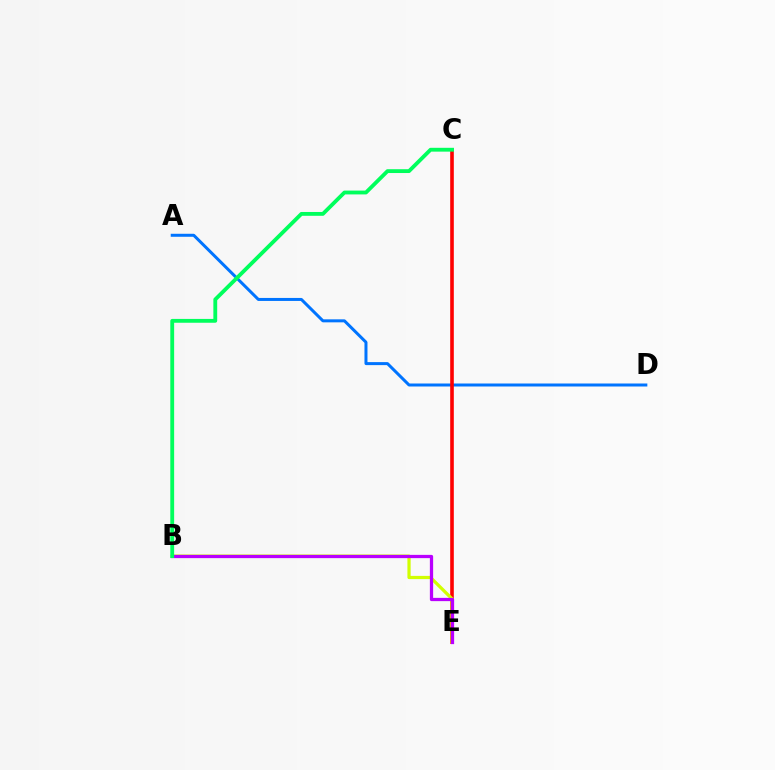{('A', 'D'): [{'color': '#0074ff', 'line_style': 'solid', 'thickness': 2.16}], ('C', 'E'): [{'color': '#ff0000', 'line_style': 'solid', 'thickness': 2.6}], ('B', 'E'): [{'color': '#d1ff00', 'line_style': 'solid', 'thickness': 2.32}, {'color': '#b900ff', 'line_style': 'solid', 'thickness': 2.34}], ('B', 'C'): [{'color': '#00ff5c', 'line_style': 'solid', 'thickness': 2.76}]}